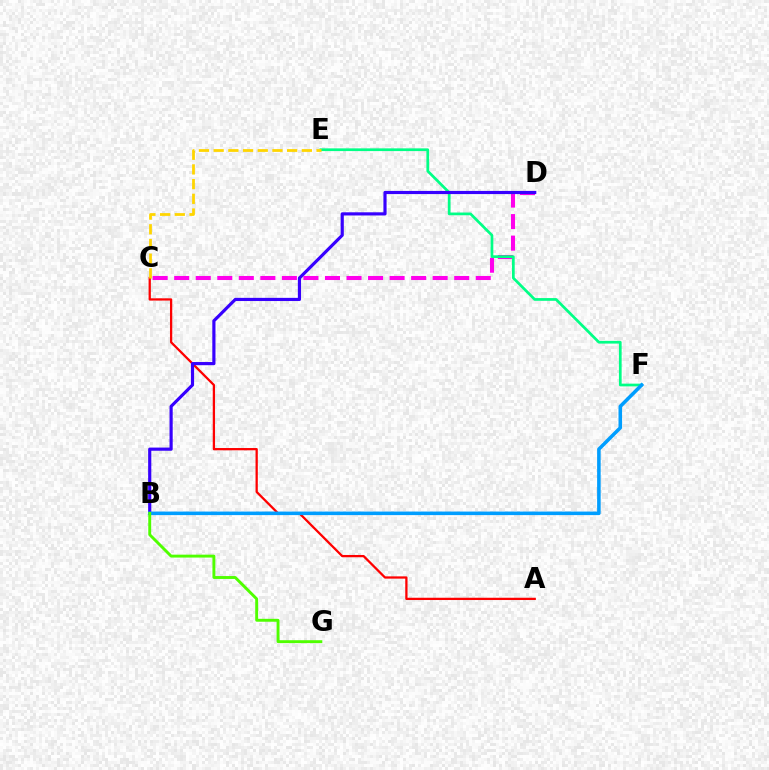{('C', 'D'): [{'color': '#ff00ed', 'line_style': 'dashed', 'thickness': 2.93}], ('E', 'F'): [{'color': '#00ff86', 'line_style': 'solid', 'thickness': 1.96}], ('A', 'C'): [{'color': '#ff0000', 'line_style': 'solid', 'thickness': 1.64}], ('B', 'D'): [{'color': '#3700ff', 'line_style': 'solid', 'thickness': 2.28}], ('B', 'F'): [{'color': '#009eff', 'line_style': 'solid', 'thickness': 2.56}], ('C', 'E'): [{'color': '#ffd500', 'line_style': 'dashed', 'thickness': 2.0}], ('B', 'G'): [{'color': '#4fff00', 'line_style': 'solid', 'thickness': 2.09}]}